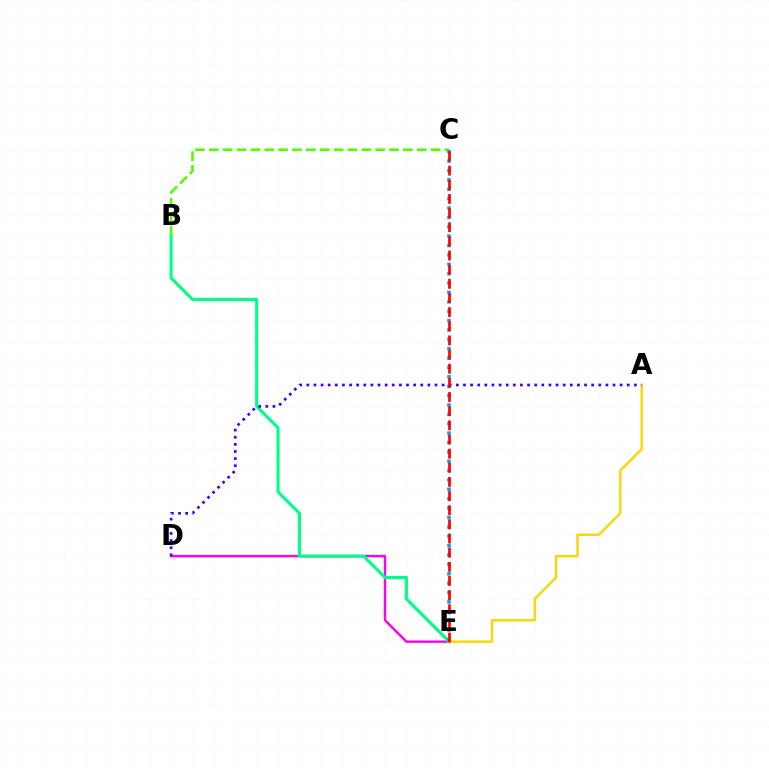{('D', 'E'): [{'color': '#ff00ed', 'line_style': 'solid', 'thickness': 1.73}], ('B', 'E'): [{'color': '#00ff86', 'line_style': 'solid', 'thickness': 2.23}], ('B', 'C'): [{'color': '#4fff00', 'line_style': 'dashed', 'thickness': 1.88}], ('A', 'E'): [{'color': '#ffd500', 'line_style': 'solid', 'thickness': 1.72}], ('A', 'D'): [{'color': '#3700ff', 'line_style': 'dotted', 'thickness': 1.93}], ('C', 'E'): [{'color': '#009eff', 'line_style': 'dotted', 'thickness': 2.55}, {'color': '#ff0000', 'line_style': 'dashed', 'thickness': 1.92}]}